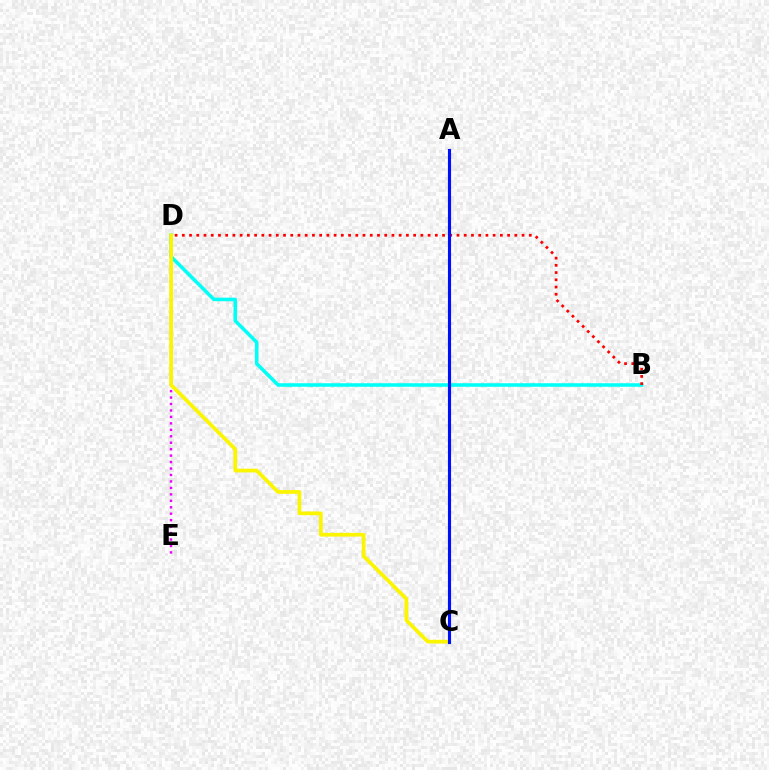{('B', 'D'): [{'color': '#00fff6', 'line_style': 'solid', 'thickness': 2.56}, {'color': '#ff0000', 'line_style': 'dotted', 'thickness': 1.96}], ('D', 'E'): [{'color': '#ee00ff', 'line_style': 'dotted', 'thickness': 1.75}], ('A', 'C'): [{'color': '#08ff00', 'line_style': 'solid', 'thickness': 2.09}, {'color': '#0010ff', 'line_style': 'solid', 'thickness': 2.25}], ('C', 'D'): [{'color': '#fcf500', 'line_style': 'solid', 'thickness': 2.69}]}